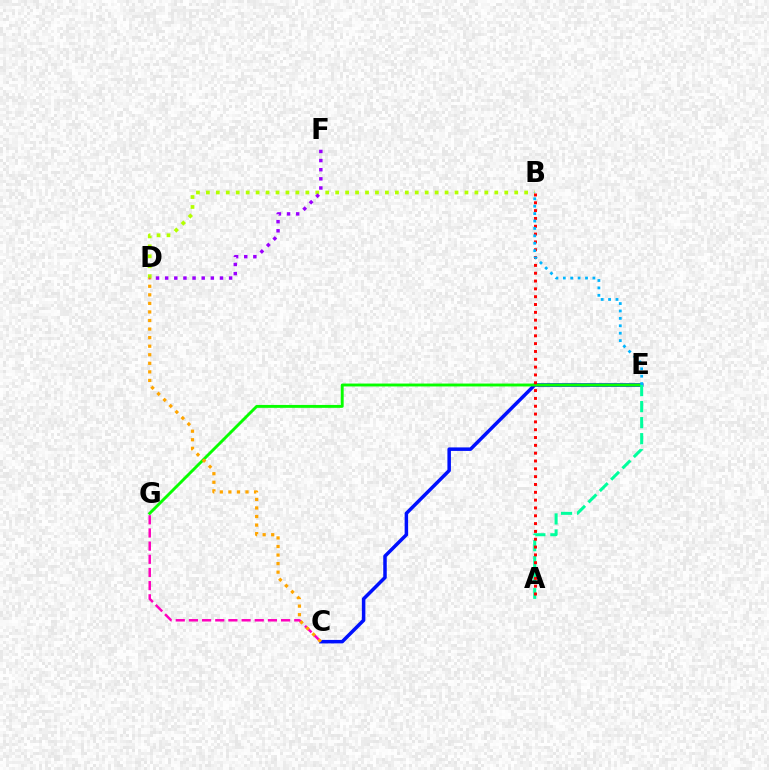{('B', 'D'): [{'color': '#b3ff00', 'line_style': 'dotted', 'thickness': 2.7}], ('C', 'G'): [{'color': '#ff00bd', 'line_style': 'dashed', 'thickness': 1.79}], ('C', 'E'): [{'color': '#0010ff', 'line_style': 'solid', 'thickness': 2.52}], ('E', 'G'): [{'color': '#08ff00', 'line_style': 'solid', 'thickness': 2.09}], ('A', 'E'): [{'color': '#00ff9d', 'line_style': 'dashed', 'thickness': 2.18}], ('C', 'D'): [{'color': '#ffa500', 'line_style': 'dotted', 'thickness': 2.33}], ('D', 'F'): [{'color': '#9b00ff', 'line_style': 'dotted', 'thickness': 2.48}], ('A', 'B'): [{'color': '#ff0000', 'line_style': 'dotted', 'thickness': 2.13}], ('B', 'E'): [{'color': '#00b5ff', 'line_style': 'dotted', 'thickness': 2.01}]}